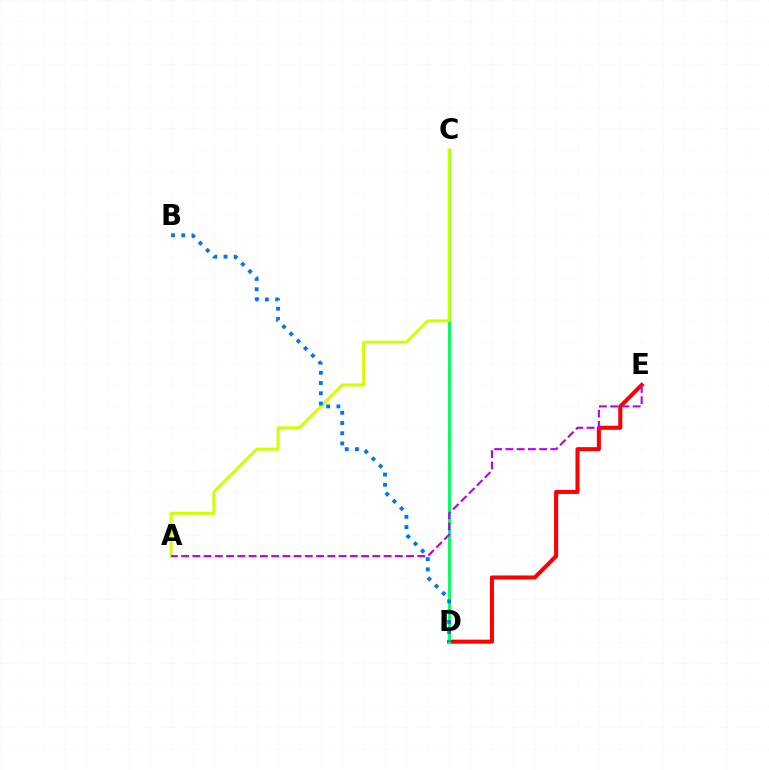{('D', 'E'): [{'color': '#ff0000', 'line_style': 'solid', 'thickness': 2.91}], ('C', 'D'): [{'color': '#00ff5c', 'line_style': 'solid', 'thickness': 2.07}], ('A', 'C'): [{'color': '#d1ff00', 'line_style': 'solid', 'thickness': 2.16}], ('B', 'D'): [{'color': '#0074ff', 'line_style': 'dotted', 'thickness': 2.78}], ('A', 'E'): [{'color': '#b900ff', 'line_style': 'dashed', 'thickness': 1.53}]}